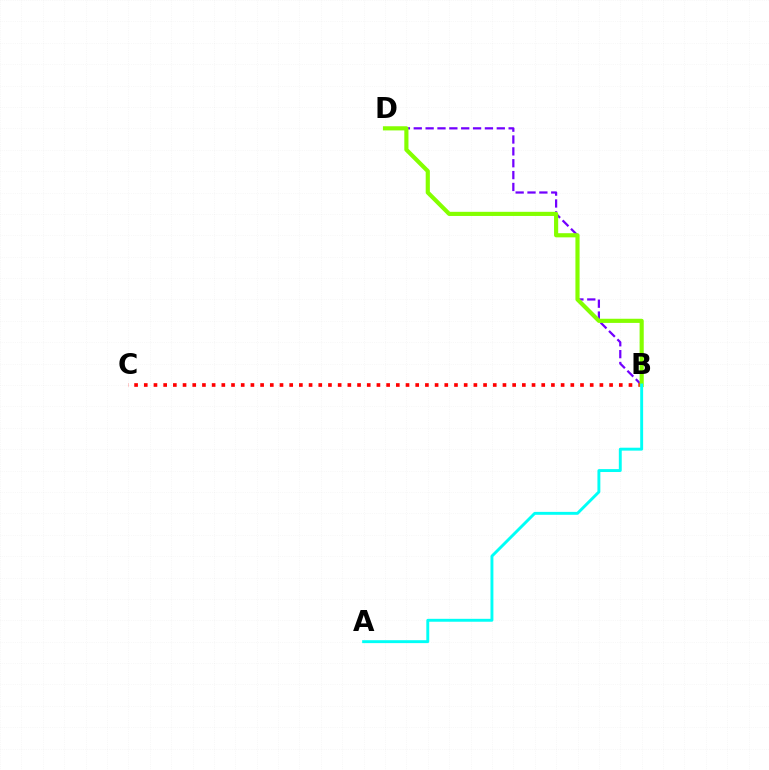{('B', 'D'): [{'color': '#7200ff', 'line_style': 'dashed', 'thickness': 1.61}, {'color': '#84ff00', 'line_style': 'solid', 'thickness': 2.99}], ('B', 'C'): [{'color': '#ff0000', 'line_style': 'dotted', 'thickness': 2.63}], ('A', 'B'): [{'color': '#00fff6', 'line_style': 'solid', 'thickness': 2.1}]}